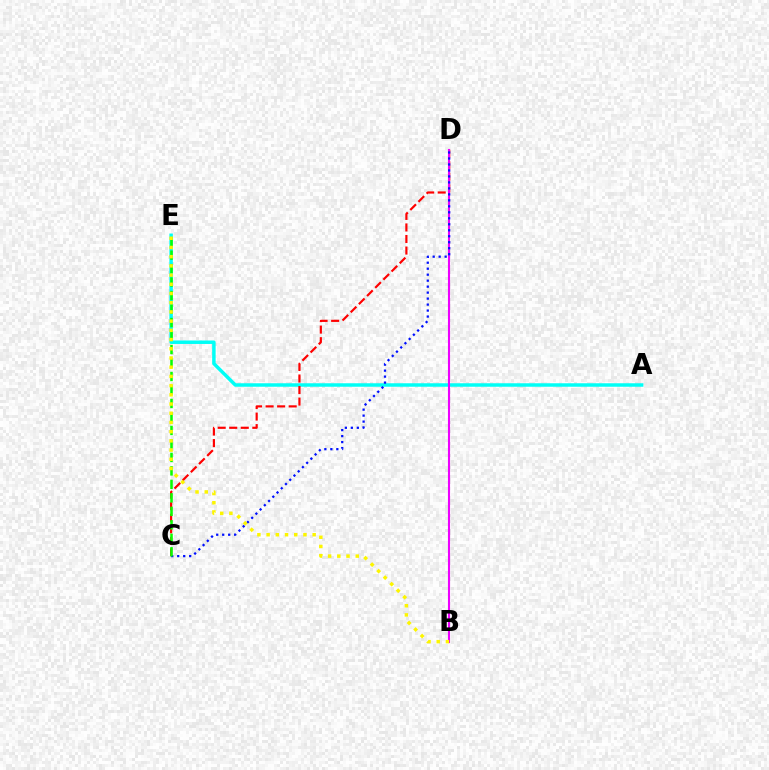{('A', 'E'): [{'color': '#00fff6', 'line_style': 'solid', 'thickness': 2.5}], ('C', 'D'): [{'color': '#ff0000', 'line_style': 'dashed', 'thickness': 1.57}, {'color': '#0010ff', 'line_style': 'dotted', 'thickness': 1.63}], ('B', 'D'): [{'color': '#ee00ff', 'line_style': 'solid', 'thickness': 1.52}], ('C', 'E'): [{'color': '#08ff00', 'line_style': 'dashed', 'thickness': 1.83}], ('B', 'E'): [{'color': '#fcf500', 'line_style': 'dotted', 'thickness': 2.5}]}